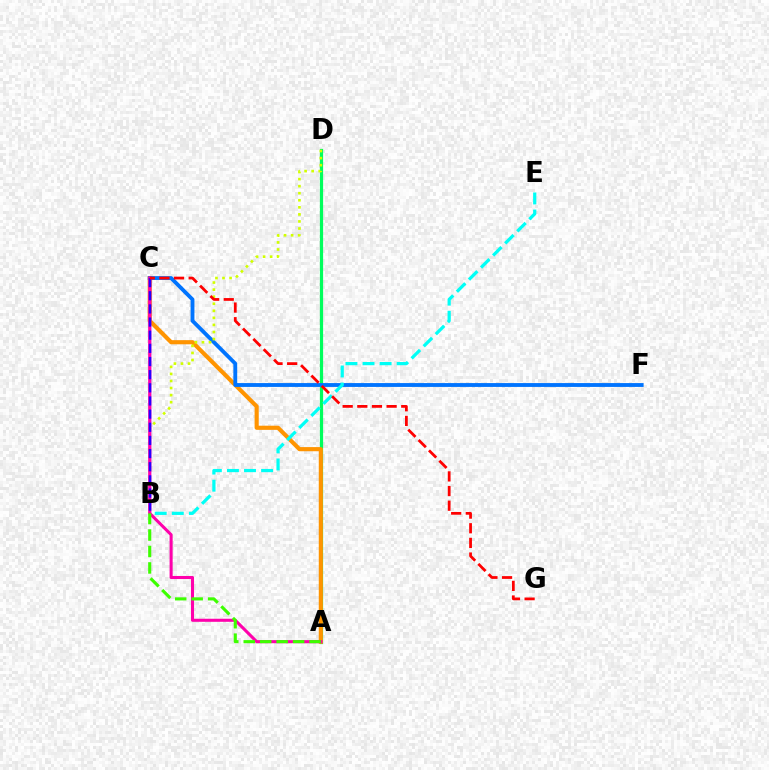{('A', 'D'): [{'color': '#00ff5c', 'line_style': 'solid', 'thickness': 2.32}], ('A', 'C'): [{'color': '#ff9400', 'line_style': 'solid', 'thickness': 2.98}, {'color': '#ff00ac', 'line_style': 'solid', 'thickness': 2.2}], ('C', 'F'): [{'color': '#0074ff', 'line_style': 'solid', 'thickness': 2.77}], ('B', 'D'): [{'color': '#d1ff00', 'line_style': 'dotted', 'thickness': 1.92}], ('B', 'C'): [{'color': '#b900ff', 'line_style': 'solid', 'thickness': 1.7}, {'color': '#2500ff', 'line_style': 'dashed', 'thickness': 1.79}], ('A', 'B'): [{'color': '#3dff00', 'line_style': 'dashed', 'thickness': 2.24}], ('B', 'E'): [{'color': '#00fff6', 'line_style': 'dashed', 'thickness': 2.32}], ('C', 'G'): [{'color': '#ff0000', 'line_style': 'dashed', 'thickness': 1.99}]}